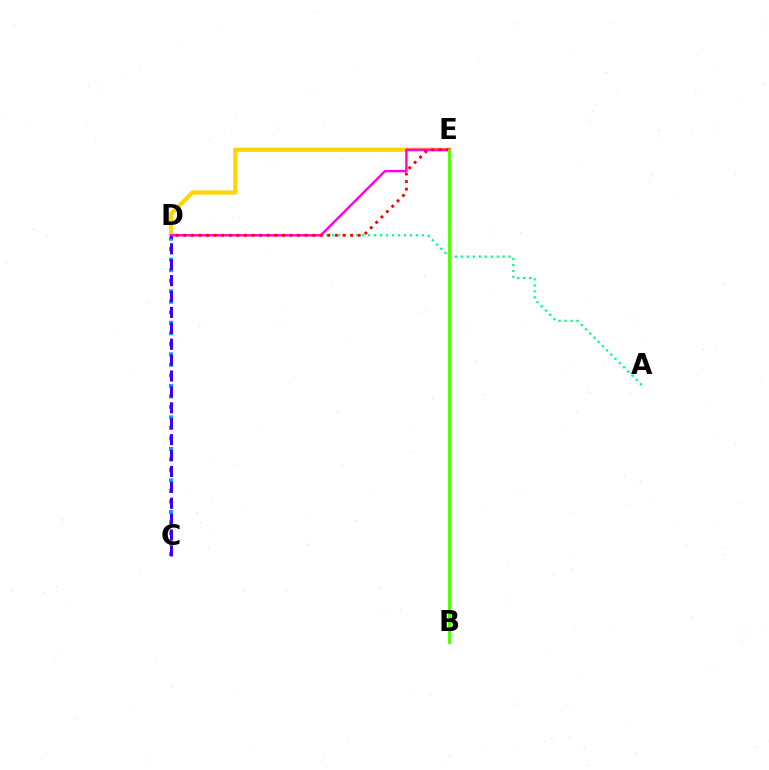{('D', 'E'): [{'color': '#ffd500', 'line_style': 'solid', 'thickness': 3.0}, {'color': '#ff00ed', 'line_style': 'solid', 'thickness': 1.72}, {'color': '#ff0000', 'line_style': 'dotted', 'thickness': 2.06}], ('A', 'D'): [{'color': '#00ff86', 'line_style': 'dotted', 'thickness': 1.62}], ('C', 'D'): [{'color': '#009eff', 'line_style': 'dotted', 'thickness': 2.86}, {'color': '#3700ff', 'line_style': 'dashed', 'thickness': 2.16}], ('B', 'E'): [{'color': '#4fff00', 'line_style': 'solid', 'thickness': 2.07}]}